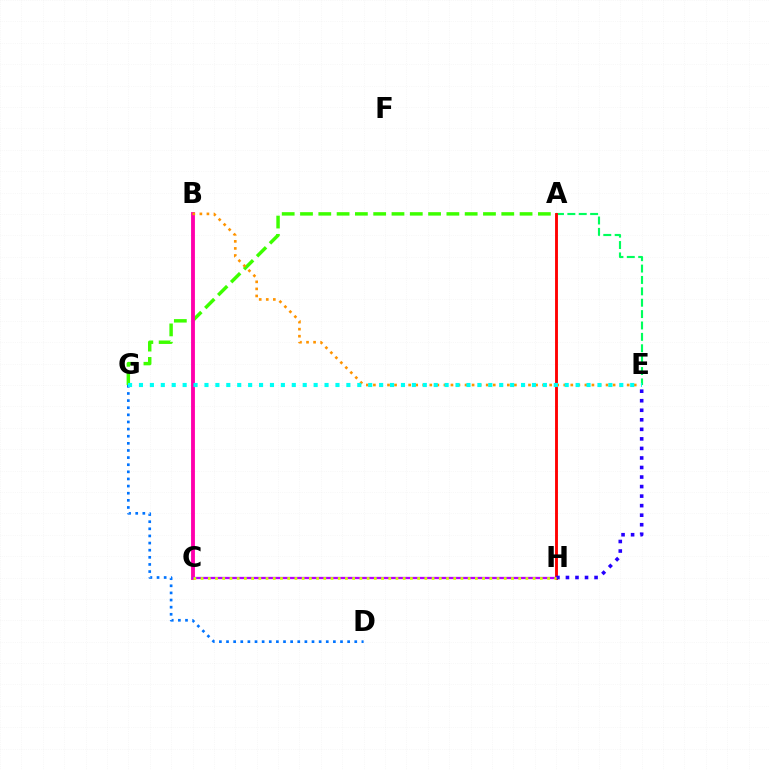{('A', 'E'): [{'color': '#00ff5c', 'line_style': 'dashed', 'thickness': 1.55}], ('A', 'H'): [{'color': '#ff0000', 'line_style': 'solid', 'thickness': 2.07}], ('A', 'G'): [{'color': '#3dff00', 'line_style': 'dashed', 'thickness': 2.49}], ('B', 'C'): [{'color': '#ff00ac', 'line_style': 'solid', 'thickness': 2.77}], ('E', 'H'): [{'color': '#2500ff', 'line_style': 'dotted', 'thickness': 2.59}], ('C', 'H'): [{'color': '#b900ff', 'line_style': 'solid', 'thickness': 1.64}, {'color': '#d1ff00', 'line_style': 'dotted', 'thickness': 1.96}], ('B', 'E'): [{'color': '#ff9400', 'line_style': 'dotted', 'thickness': 1.92}], ('D', 'G'): [{'color': '#0074ff', 'line_style': 'dotted', 'thickness': 1.94}], ('E', 'G'): [{'color': '#00fff6', 'line_style': 'dotted', 'thickness': 2.97}]}